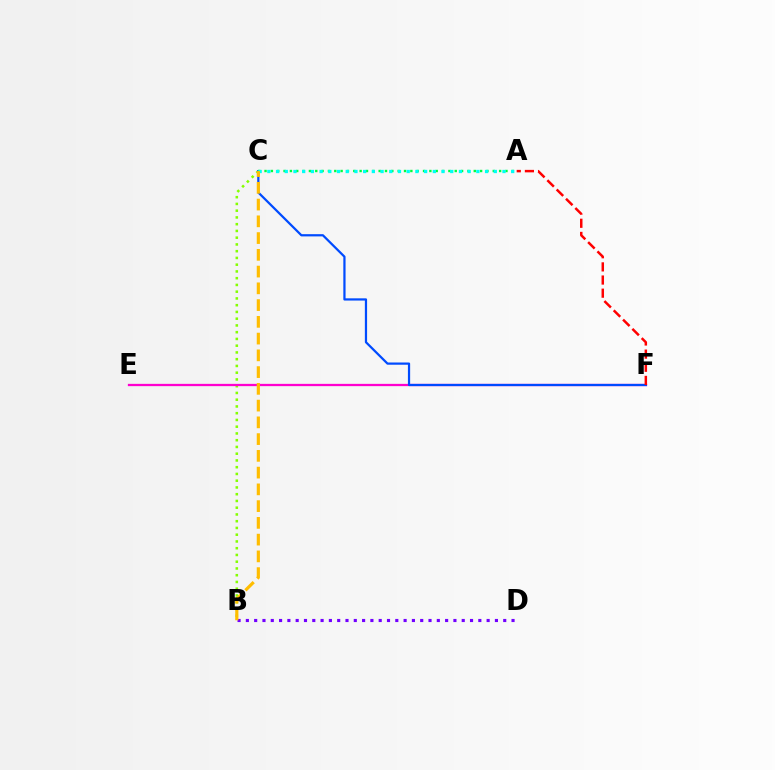{('B', 'C'): [{'color': '#84ff00', 'line_style': 'dotted', 'thickness': 1.83}, {'color': '#ffbd00', 'line_style': 'dashed', 'thickness': 2.28}], ('E', 'F'): [{'color': '#ff00cf', 'line_style': 'solid', 'thickness': 1.64}], ('C', 'F'): [{'color': '#004bff', 'line_style': 'solid', 'thickness': 1.61}], ('A', 'C'): [{'color': '#00ff39', 'line_style': 'dotted', 'thickness': 1.72}, {'color': '#00fff6', 'line_style': 'dotted', 'thickness': 2.37}], ('B', 'D'): [{'color': '#7200ff', 'line_style': 'dotted', 'thickness': 2.26}], ('A', 'F'): [{'color': '#ff0000', 'line_style': 'dashed', 'thickness': 1.79}]}